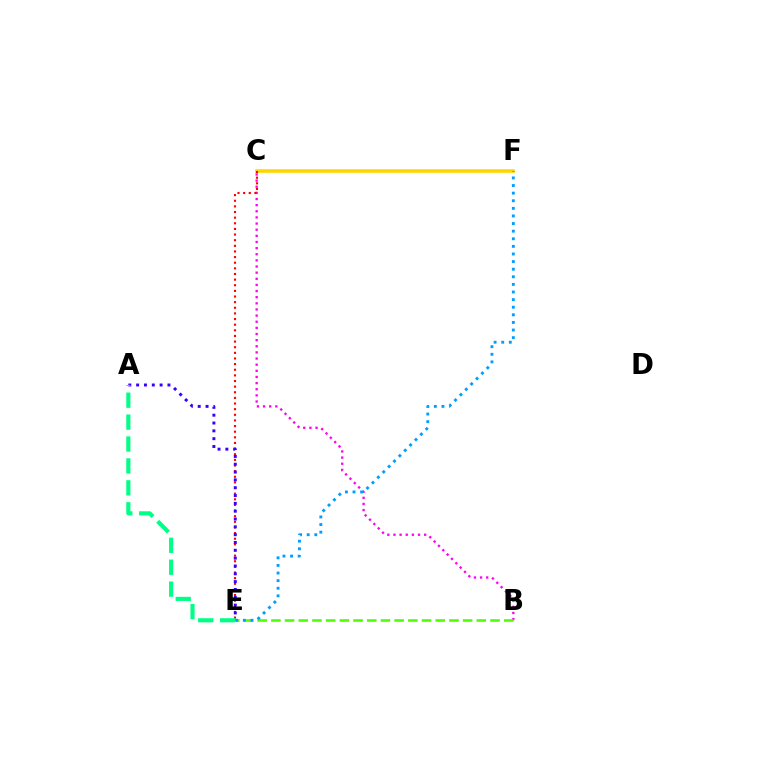{('B', 'C'): [{'color': '#ff00ed', 'line_style': 'dotted', 'thickness': 1.67}], ('C', 'F'): [{'color': '#ffd500', 'line_style': 'solid', 'thickness': 2.56}], ('C', 'E'): [{'color': '#ff0000', 'line_style': 'dotted', 'thickness': 1.53}], ('A', 'E'): [{'color': '#3700ff', 'line_style': 'dotted', 'thickness': 2.13}, {'color': '#00ff86', 'line_style': 'dashed', 'thickness': 2.98}], ('B', 'E'): [{'color': '#4fff00', 'line_style': 'dashed', 'thickness': 1.86}], ('E', 'F'): [{'color': '#009eff', 'line_style': 'dotted', 'thickness': 2.07}]}